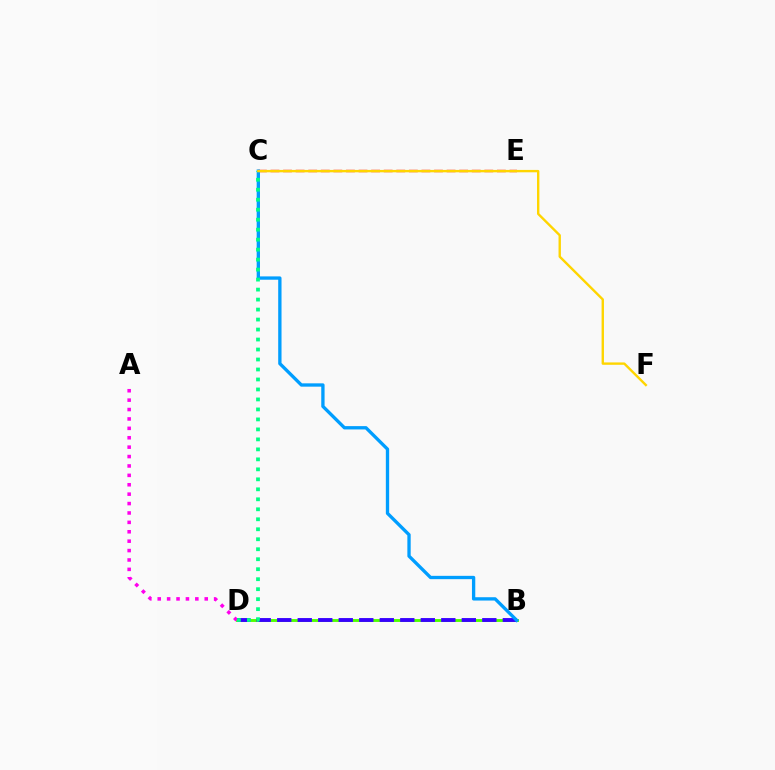{('B', 'D'): [{'color': '#4fff00', 'line_style': 'solid', 'thickness': 2.08}, {'color': '#3700ff', 'line_style': 'dashed', 'thickness': 2.79}], ('A', 'D'): [{'color': '#ff00ed', 'line_style': 'dotted', 'thickness': 2.55}], ('C', 'E'): [{'color': '#ff0000', 'line_style': 'dashed', 'thickness': 1.71}], ('B', 'C'): [{'color': '#009eff', 'line_style': 'solid', 'thickness': 2.39}], ('C', 'D'): [{'color': '#00ff86', 'line_style': 'dotted', 'thickness': 2.71}], ('C', 'F'): [{'color': '#ffd500', 'line_style': 'solid', 'thickness': 1.71}]}